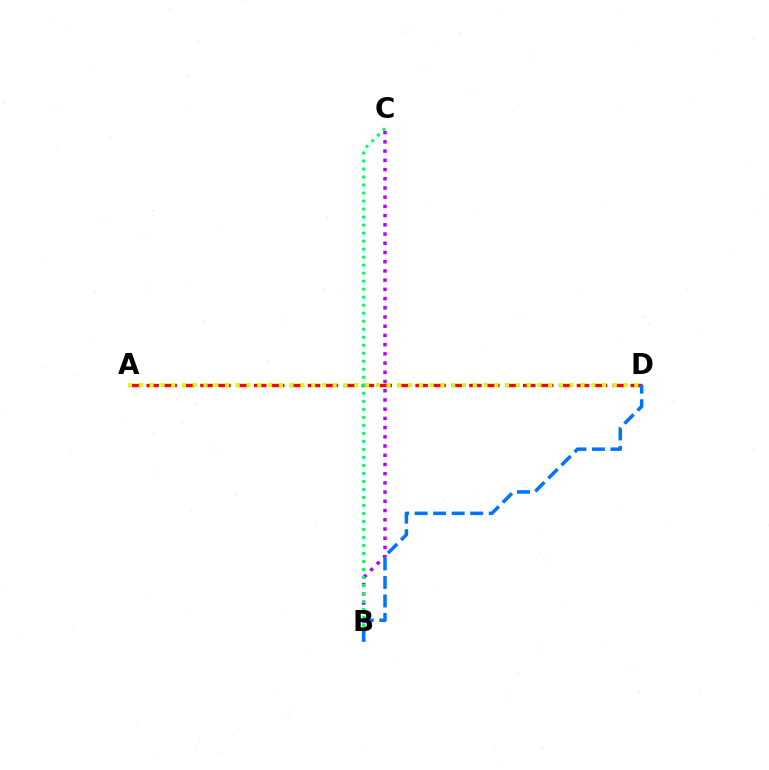{('B', 'C'): [{'color': '#b900ff', 'line_style': 'dotted', 'thickness': 2.5}, {'color': '#00ff5c', 'line_style': 'dotted', 'thickness': 2.18}], ('A', 'D'): [{'color': '#ff0000', 'line_style': 'dashed', 'thickness': 2.44}, {'color': '#d1ff00', 'line_style': 'dotted', 'thickness': 2.93}], ('B', 'D'): [{'color': '#0074ff', 'line_style': 'dashed', 'thickness': 2.52}]}